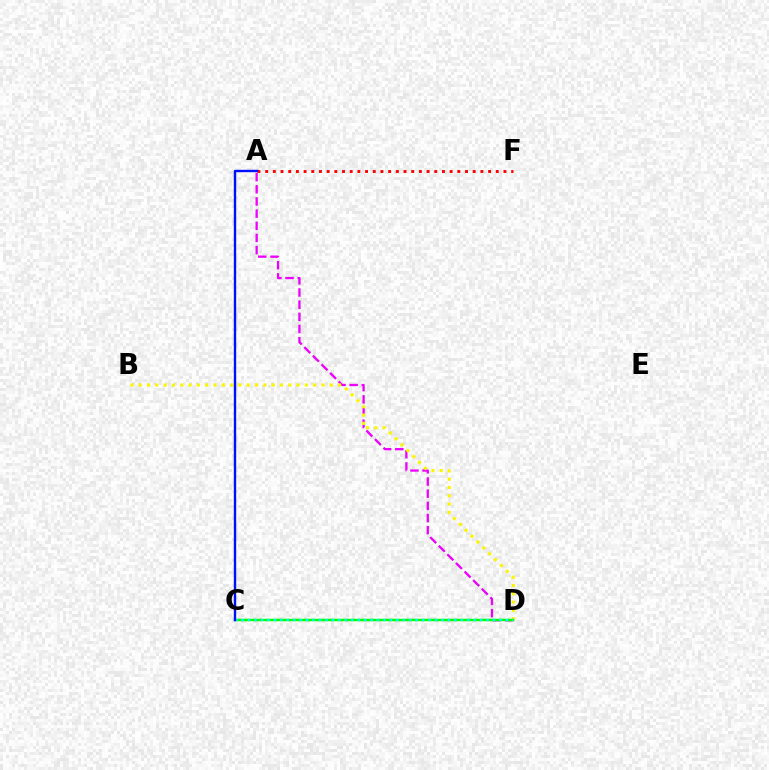{('A', 'D'): [{'color': '#ee00ff', 'line_style': 'dashed', 'thickness': 1.65}], ('A', 'F'): [{'color': '#ff0000', 'line_style': 'dotted', 'thickness': 2.09}], ('B', 'D'): [{'color': '#fcf500', 'line_style': 'dotted', 'thickness': 2.26}], ('C', 'D'): [{'color': '#08ff00', 'line_style': 'solid', 'thickness': 1.79}, {'color': '#00fff6', 'line_style': 'dotted', 'thickness': 1.75}], ('A', 'C'): [{'color': '#0010ff', 'line_style': 'solid', 'thickness': 1.73}]}